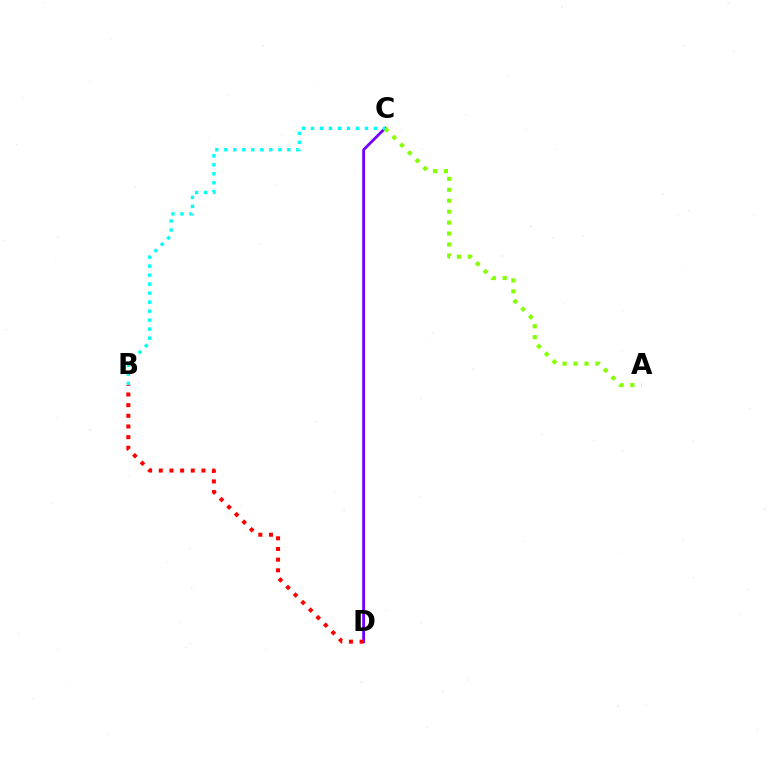{('C', 'D'): [{'color': '#7200ff', 'line_style': 'solid', 'thickness': 2.02}], ('A', 'C'): [{'color': '#84ff00', 'line_style': 'dotted', 'thickness': 2.97}], ('B', 'C'): [{'color': '#00fff6', 'line_style': 'dotted', 'thickness': 2.45}], ('B', 'D'): [{'color': '#ff0000', 'line_style': 'dotted', 'thickness': 2.9}]}